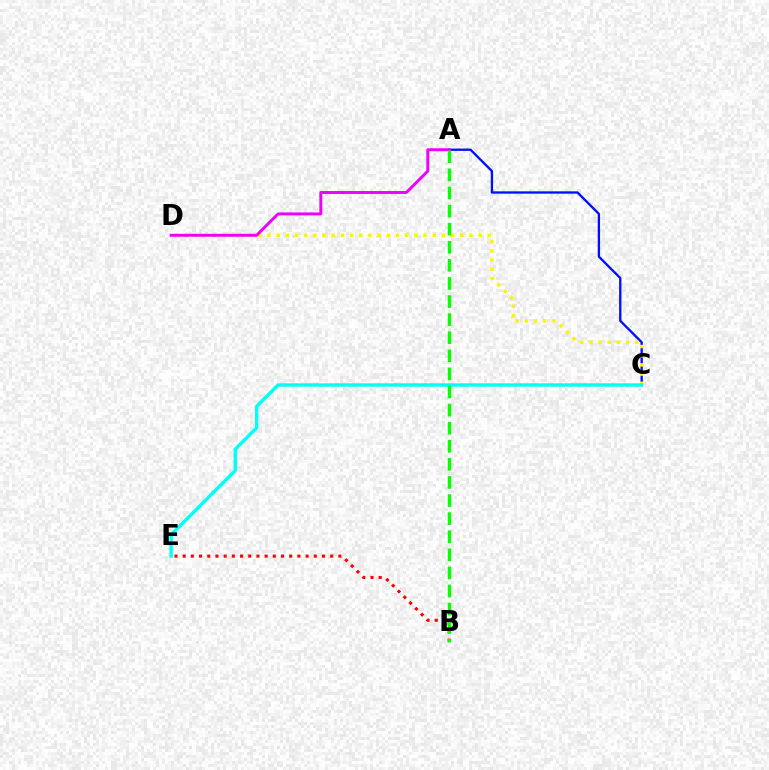{('B', 'E'): [{'color': '#ff0000', 'line_style': 'dotted', 'thickness': 2.23}], ('A', 'C'): [{'color': '#0010ff', 'line_style': 'solid', 'thickness': 1.67}], ('C', 'D'): [{'color': '#fcf500', 'line_style': 'dotted', 'thickness': 2.49}], ('C', 'E'): [{'color': '#00fff6', 'line_style': 'solid', 'thickness': 2.44}], ('A', 'D'): [{'color': '#ee00ff', 'line_style': 'solid', 'thickness': 2.12}], ('A', 'B'): [{'color': '#08ff00', 'line_style': 'dashed', 'thickness': 2.46}]}